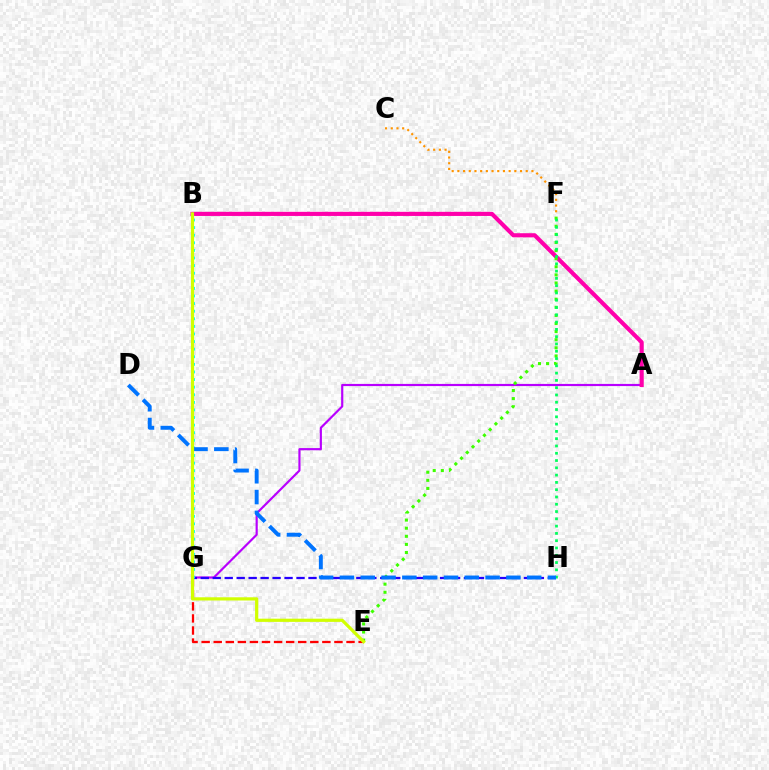{('A', 'G'): [{'color': '#b900ff', 'line_style': 'solid', 'thickness': 1.56}], ('A', 'B'): [{'color': '#ff00ac', 'line_style': 'solid', 'thickness': 2.97}], ('E', 'G'): [{'color': '#ff0000', 'line_style': 'dashed', 'thickness': 1.64}], ('E', 'F'): [{'color': '#3dff00', 'line_style': 'dotted', 'thickness': 2.2}], ('C', 'F'): [{'color': '#ff9400', 'line_style': 'dotted', 'thickness': 1.55}], ('G', 'H'): [{'color': '#2500ff', 'line_style': 'dashed', 'thickness': 1.63}], ('B', 'G'): [{'color': '#00fff6', 'line_style': 'dotted', 'thickness': 2.06}], ('F', 'H'): [{'color': '#00ff5c', 'line_style': 'dotted', 'thickness': 1.98}], ('D', 'H'): [{'color': '#0074ff', 'line_style': 'dashed', 'thickness': 2.83}], ('B', 'E'): [{'color': '#d1ff00', 'line_style': 'solid', 'thickness': 2.3}]}